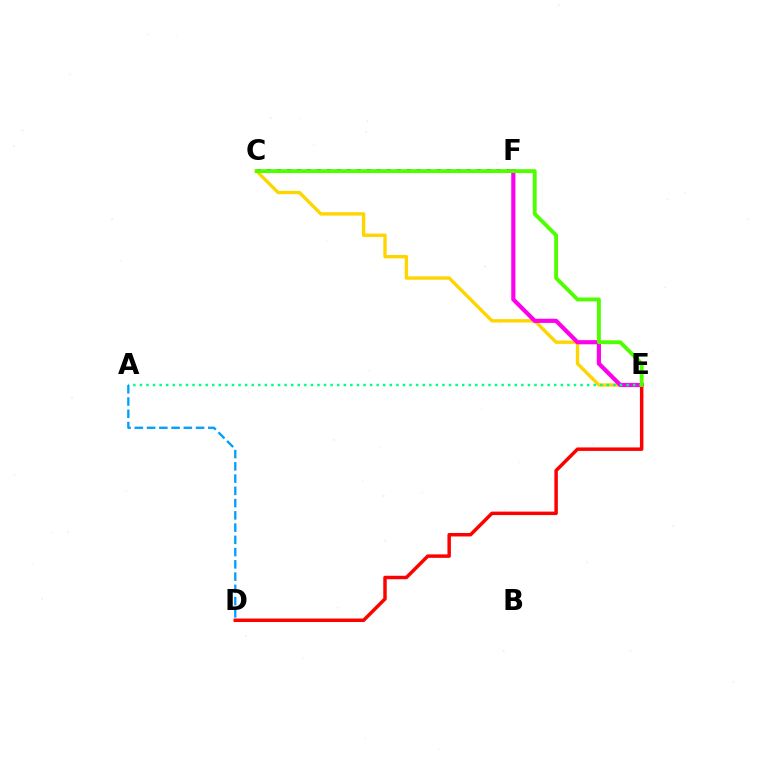{('C', 'F'): [{'color': '#3700ff', 'line_style': 'dotted', 'thickness': 2.71}], ('C', 'E'): [{'color': '#ffd500', 'line_style': 'solid', 'thickness': 2.43}, {'color': '#4fff00', 'line_style': 'solid', 'thickness': 2.79}], ('E', 'F'): [{'color': '#ff00ed', 'line_style': 'solid', 'thickness': 3.0}], ('A', 'E'): [{'color': '#00ff86', 'line_style': 'dotted', 'thickness': 1.79}], ('D', 'E'): [{'color': '#ff0000', 'line_style': 'solid', 'thickness': 2.5}], ('A', 'D'): [{'color': '#009eff', 'line_style': 'dashed', 'thickness': 1.66}]}